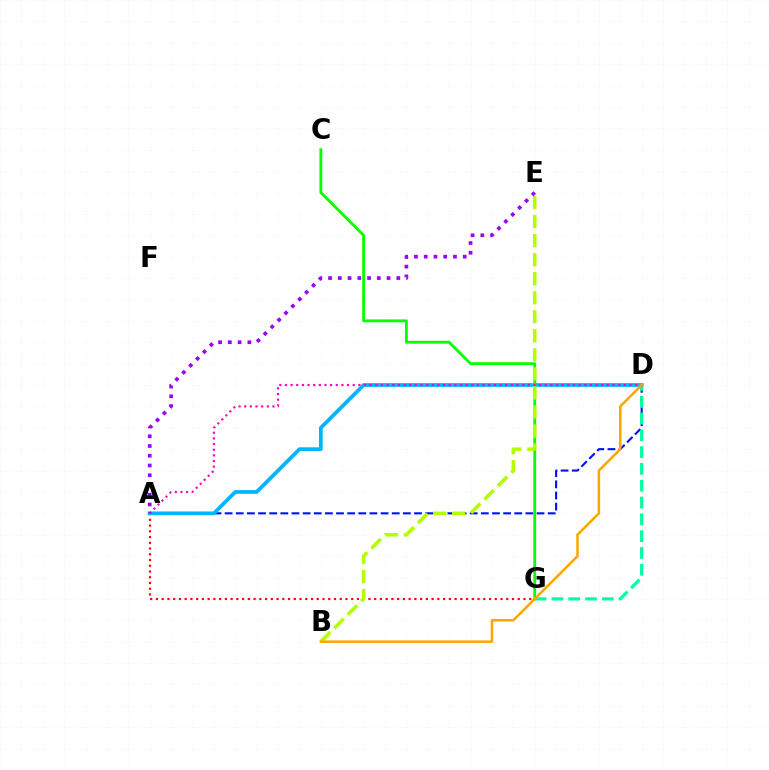{('A', 'D'): [{'color': '#0010ff', 'line_style': 'dashed', 'thickness': 1.51}, {'color': '#00b5ff', 'line_style': 'solid', 'thickness': 2.68}, {'color': '#ff00bd', 'line_style': 'dotted', 'thickness': 1.53}], ('A', 'G'): [{'color': '#ff0000', 'line_style': 'dotted', 'thickness': 1.56}], ('D', 'G'): [{'color': '#00ff9d', 'line_style': 'dashed', 'thickness': 2.28}], ('C', 'G'): [{'color': '#08ff00', 'line_style': 'solid', 'thickness': 2.03}], ('B', 'E'): [{'color': '#b3ff00', 'line_style': 'dashed', 'thickness': 2.59}], ('B', 'D'): [{'color': '#ffa500', 'line_style': 'solid', 'thickness': 1.81}], ('A', 'E'): [{'color': '#9b00ff', 'line_style': 'dotted', 'thickness': 2.65}]}